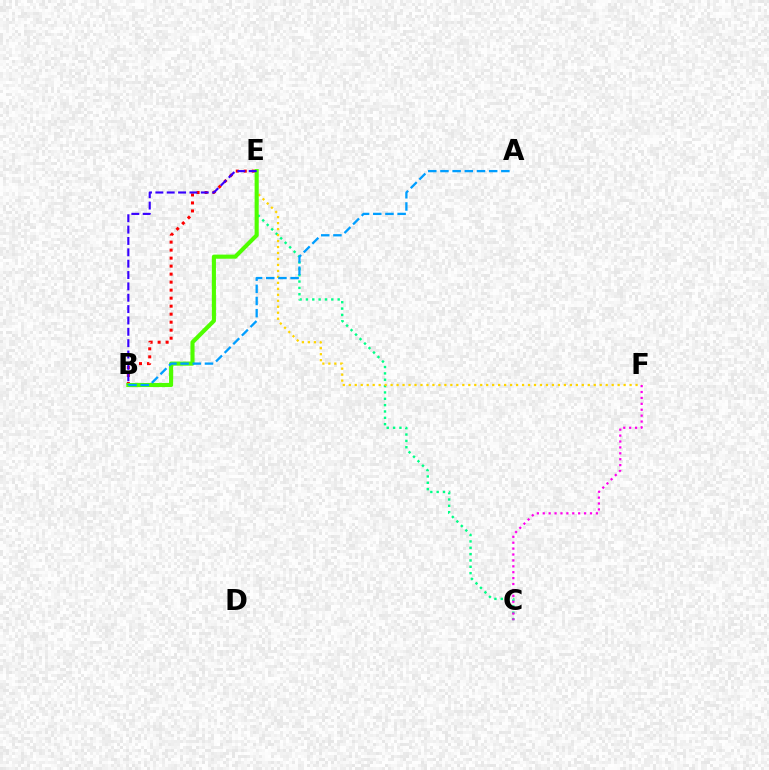{('B', 'E'): [{'color': '#ff0000', 'line_style': 'dotted', 'thickness': 2.18}, {'color': '#4fff00', 'line_style': 'solid', 'thickness': 2.96}, {'color': '#3700ff', 'line_style': 'dashed', 'thickness': 1.54}], ('C', 'E'): [{'color': '#00ff86', 'line_style': 'dotted', 'thickness': 1.72}], ('E', 'F'): [{'color': '#ffd500', 'line_style': 'dotted', 'thickness': 1.62}], ('A', 'B'): [{'color': '#009eff', 'line_style': 'dashed', 'thickness': 1.65}], ('C', 'F'): [{'color': '#ff00ed', 'line_style': 'dotted', 'thickness': 1.6}]}